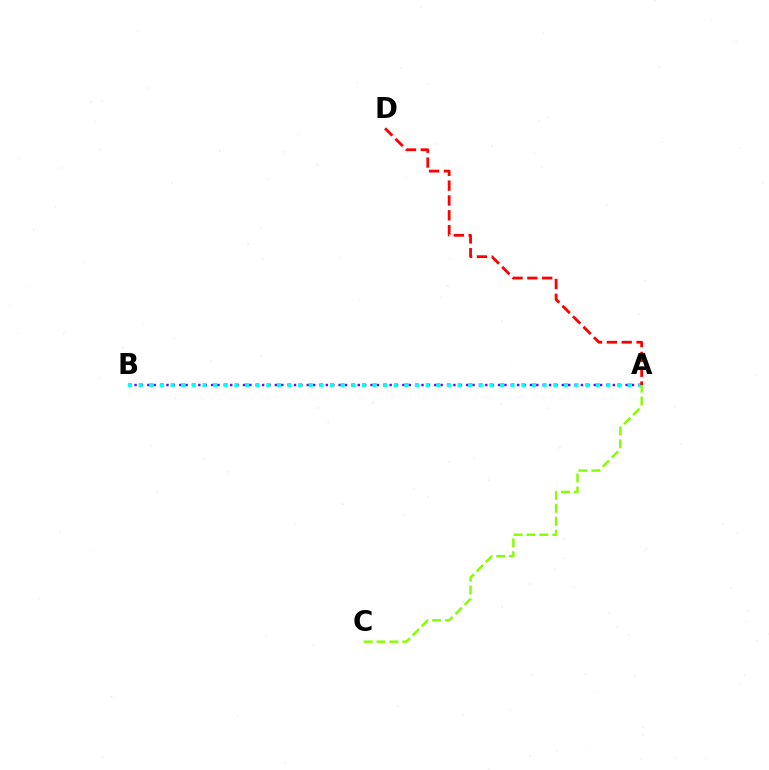{('A', 'B'): [{'color': '#7200ff', 'line_style': 'dotted', 'thickness': 1.73}, {'color': '#00fff6', 'line_style': 'dotted', 'thickness': 2.89}], ('A', 'C'): [{'color': '#84ff00', 'line_style': 'dashed', 'thickness': 1.75}], ('A', 'D'): [{'color': '#ff0000', 'line_style': 'dashed', 'thickness': 2.01}]}